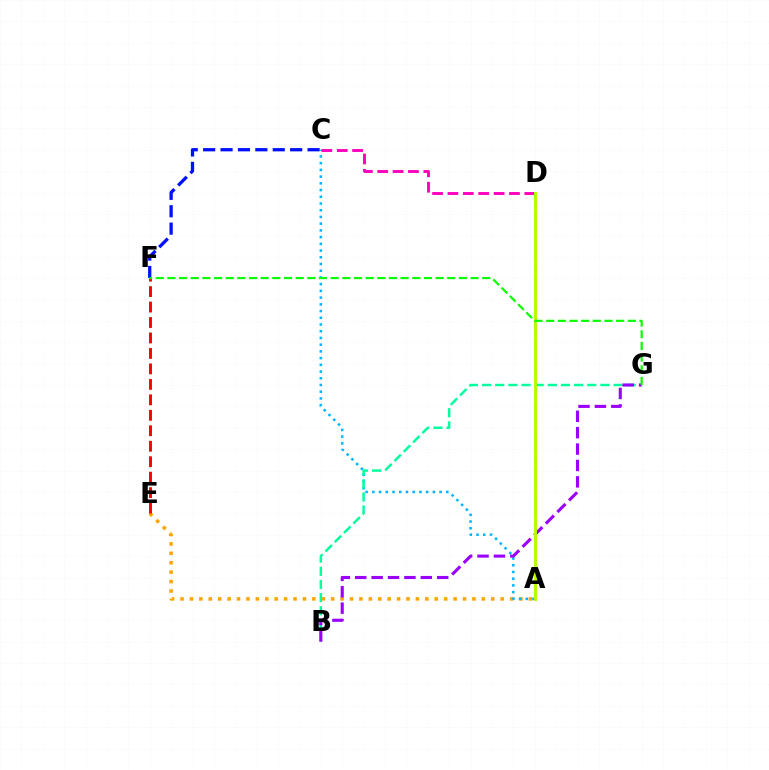{('A', 'E'): [{'color': '#ffa500', 'line_style': 'dotted', 'thickness': 2.56}], ('E', 'F'): [{'color': '#ff0000', 'line_style': 'dashed', 'thickness': 2.1}], ('A', 'C'): [{'color': '#00b5ff', 'line_style': 'dotted', 'thickness': 1.83}], ('B', 'G'): [{'color': '#00ff9d', 'line_style': 'dashed', 'thickness': 1.79}, {'color': '#9b00ff', 'line_style': 'dashed', 'thickness': 2.23}], ('C', 'F'): [{'color': '#0010ff', 'line_style': 'dashed', 'thickness': 2.36}], ('C', 'D'): [{'color': '#ff00bd', 'line_style': 'dashed', 'thickness': 2.09}], ('A', 'D'): [{'color': '#b3ff00', 'line_style': 'solid', 'thickness': 2.2}], ('F', 'G'): [{'color': '#08ff00', 'line_style': 'dashed', 'thickness': 1.58}]}